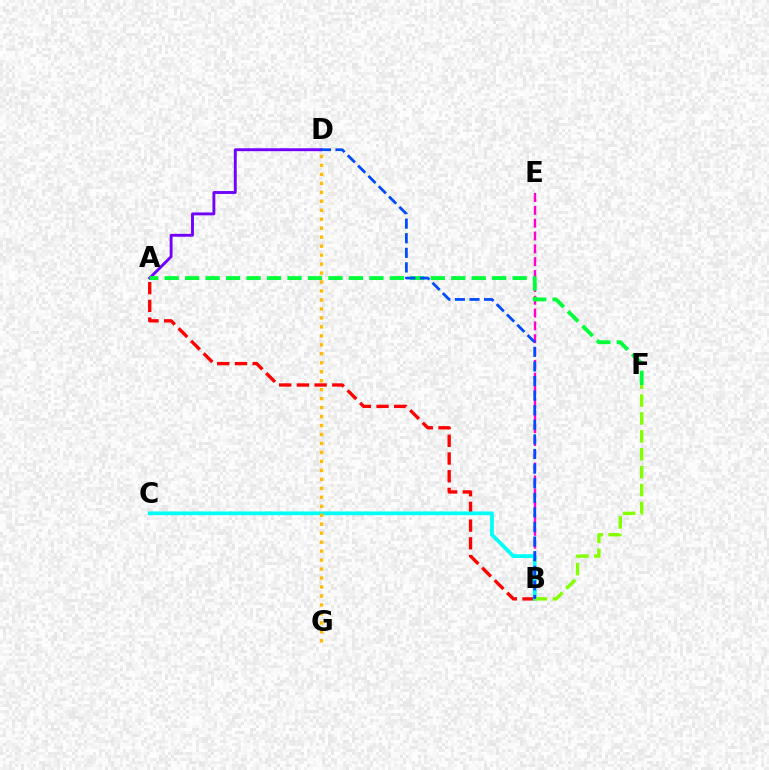{('A', 'D'): [{'color': '#7200ff', 'line_style': 'solid', 'thickness': 2.07}], ('B', 'E'): [{'color': '#ff00cf', 'line_style': 'dashed', 'thickness': 1.74}], ('A', 'B'): [{'color': '#ff0000', 'line_style': 'dashed', 'thickness': 2.4}], ('B', 'C'): [{'color': '#00fff6', 'line_style': 'solid', 'thickness': 2.7}], ('B', 'F'): [{'color': '#84ff00', 'line_style': 'dashed', 'thickness': 2.43}], ('A', 'F'): [{'color': '#00ff39', 'line_style': 'dashed', 'thickness': 2.78}], ('B', 'D'): [{'color': '#004bff', 'line_style': 'dashed', 'thickness': 1.98}], ('D', 'G'): [{'color': '#ffbd00', 'line_style': 'dotted', 'thickness': 2.44}]}